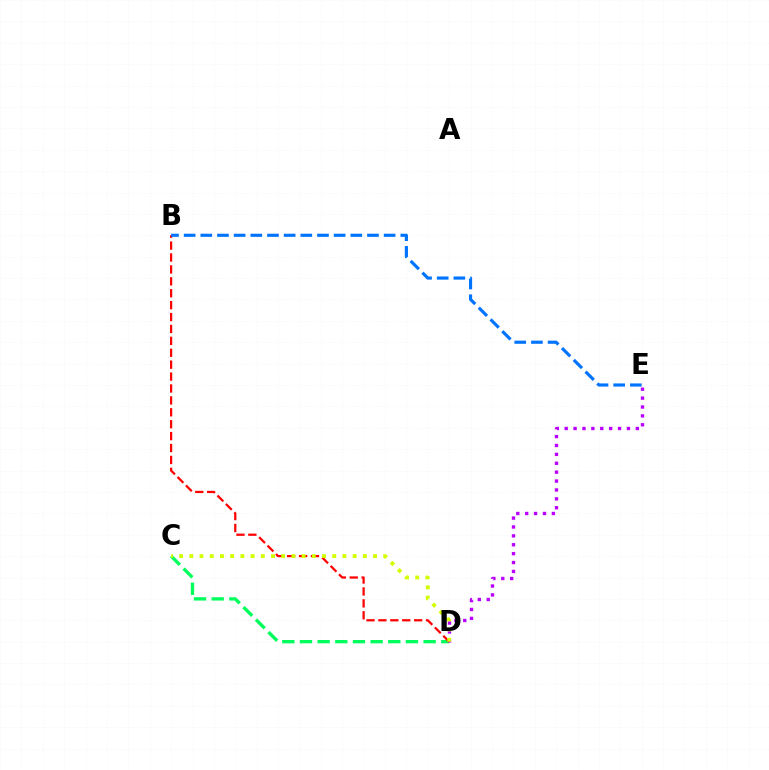{('C', 'D'): [{'color': '#00ff5c', 'line_style': 'dashed', 'thickness': 2.4}, {'color': '#d1ff00', 'line_style': 'dotted', 'thickness': 2.77}], ('D', 'E'): [{'color': '#b900ff', 'line_style': 'dotted', 'thickness': 2.42}], ('B', 'D'): [{'color': '#ff0000', 'line_style': 'dashed', 'thickness': 1.62}], ('B', 'E'): [{'color': '#0074ff', 'line_style': 'dashed', 'thickness': 2.26}]}